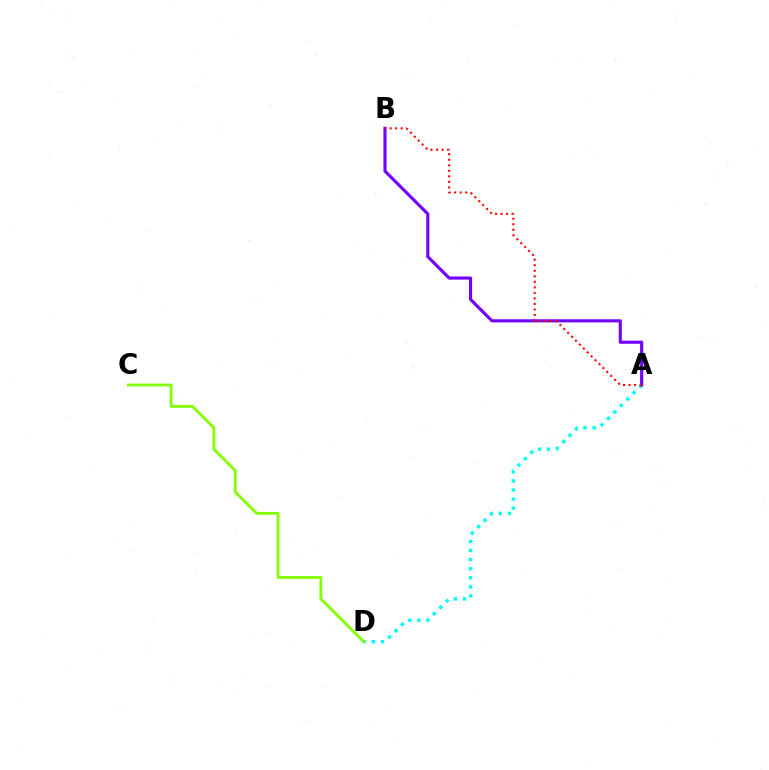{('A', 'D'): [{'color': '#00fff6', 'line_style': 'dotted', 'thickness': 2.47}], ('A', 'B'): [{'color': '#7200ff', 'line_style': 'solid', 'thickness': 2.25}, {'color': '#ff0000', 'line_style': 'dotted', 'thickness': 1.5}], ('C', 'D'): [{'color': '#84ff00', 'line_style': 'solid', 'thickness': 2.02}]}